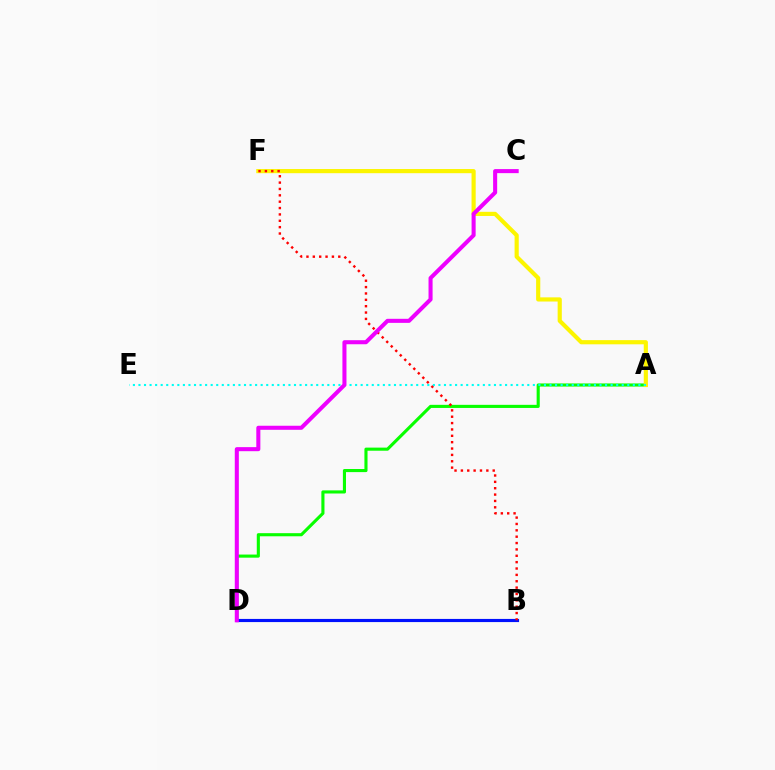{('A', 'D'): [{'color': '#08ff00', 'line_style': 'solid', 'thickness': 2.24}], ('A', 'F'): [{'color': '#fcf500', 'line_style': 'solid', 'thickness': 2.99}], ('B', 'D'): [{'color': '#0010ff', 'line_style': 'solid', 'thickness': 2.27}], ('B', 'F'): [{'color': '#ff0000', 'line_style': 'dotted', 'thickness': 1.73}], ('A', 'E'): [{'color': '#00fff6', 'line_style': 'dotted', 'thickness': 1.51}], ('C', 'D'): [{'color': '#ee00ff', 'line_style': 'solid', 'thickness': 2.92}]}